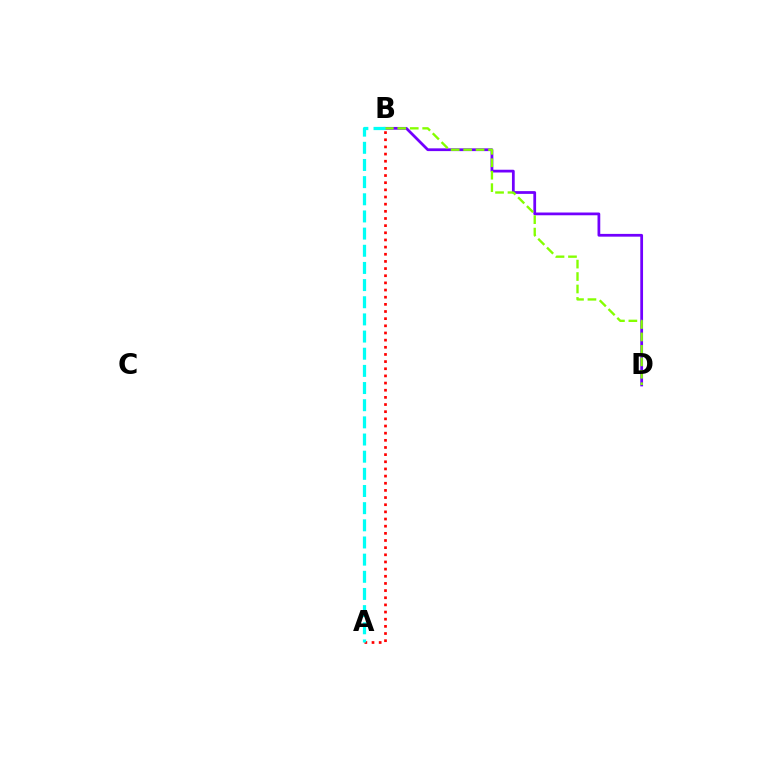{('B', 'D'): [{'color': '#7200ff', 'line_style': 'solid', 'thickness': 1.99}, {'color': '#84ff00', 'line_style': 'dashed', 'thickness': 1.69}], ('A', 'B'): [{'color': '#ff0000', 'line_style': 'dotted', 'thickness': 1.94}, {'color': '#00fff6', 'line_style': 'dashed', 'thickness': 2.33}]}